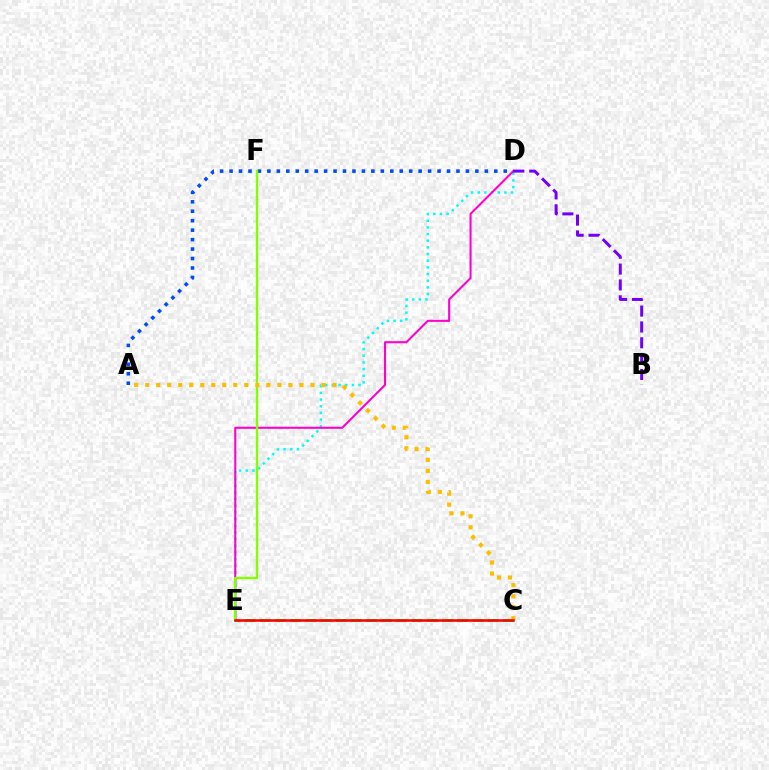{('D', 'E'): [{'color': '#00fff6', 'line_style': 'dotted', 'thickness': 1.81}, {'color': '#ff00cf', 'line_style': 'solid', 'thickness': 1.5}], ('A', 'D'): [{'color': '#004bff', 'line_style': 'dotted', 'thickness': 2.57}], ('C', 'E'): [{'color': '#00ff39', 'line_style': 'dashed', 'thickness': 2.06}, {'color': '#ff0000', 'line_style': 'solid', 'thickness': 1.84}], ('E', 'F'): [{'color': '#84ff00', 'line_style': 'solid', 'thickness': 1.69}], ('A', 'C'): [{'color': '#ffbd00', 'line_style': 'dotted', 'thickness': 2.99}], ('B', 'D'): [{'color': '#7200ff', 'line_style': 'dashed', 'thickness': 2.15}]}